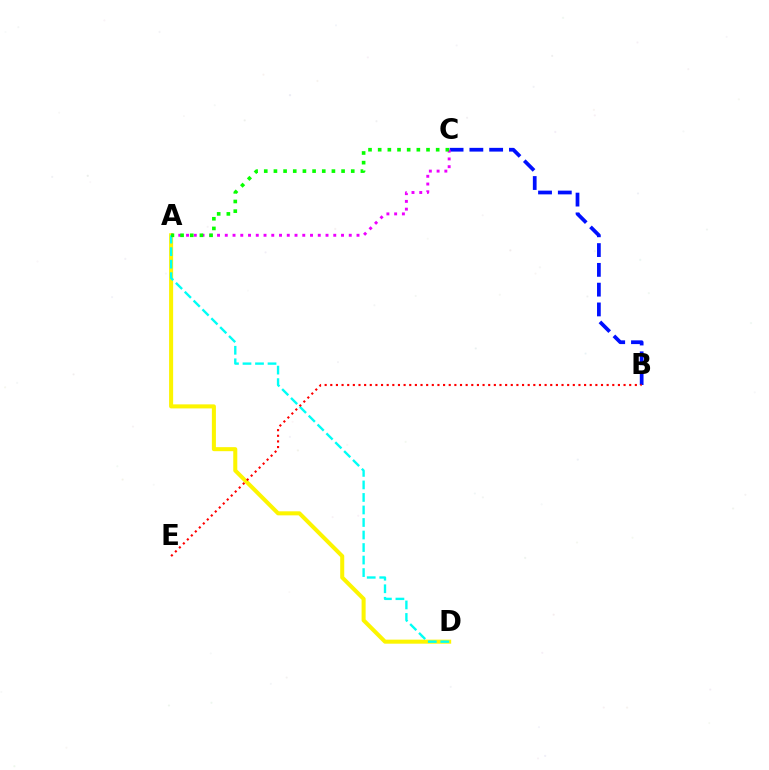{('A', 'D'): [{'color': '#fcf500', 'line_style': 'solid', 'thickness': 2.91}, {'color': '#00fff6', 'line_style': 'dashed', 'thickness': 1.7}], ('B', 'C'): [{'color': '#0010ff', 'line_style': 'dashed', 'thickness': 2.69}], ('A', 'C'): [{'color': '#ee00ff', 'line_style': 'dotted', 'thickness': 2.11}, {'color': '#08ff00', 'line_style': 'dotted', 'thickness': 2.63}], ('B', 'E'): [{'color': '#ff0000', 'line_style': 'dotted', 'thickness': 1.53}]}